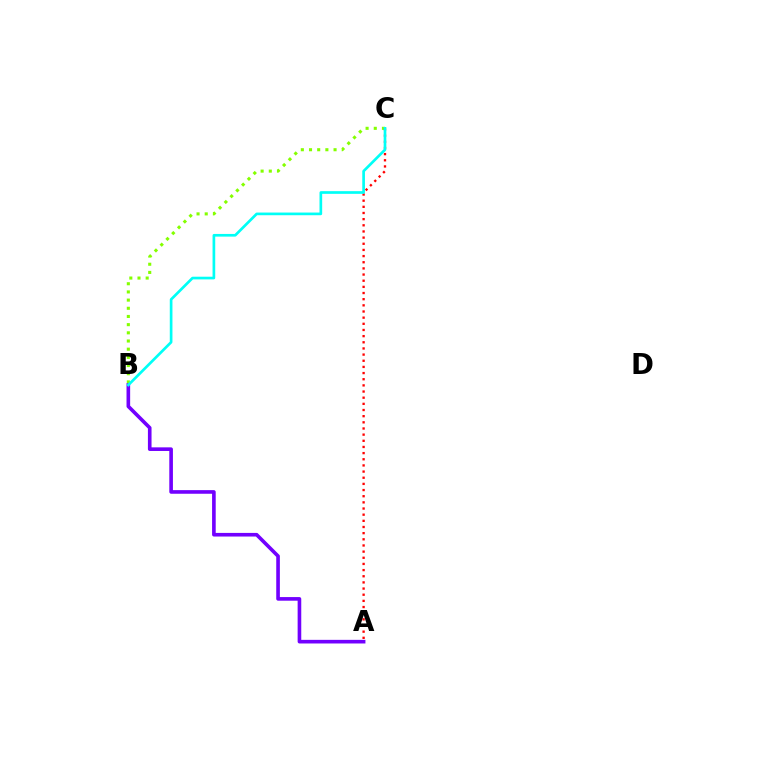{('B', 'C'): [{'color': '#84ff00', 'line_style': 'dotted', 'thickness': 2.22}, {'color': '#00fff6', 'line_style': 'solid', 'thickness': 1.93}], ('A', 'C'): [{'color': '#ff0000', 'line_style': 'dotted', 'thickness': 1.67}], ('A', 'B'): [{'color': '#7200ff', 'line_style': 'solid', 'thickness': 2.61}]}